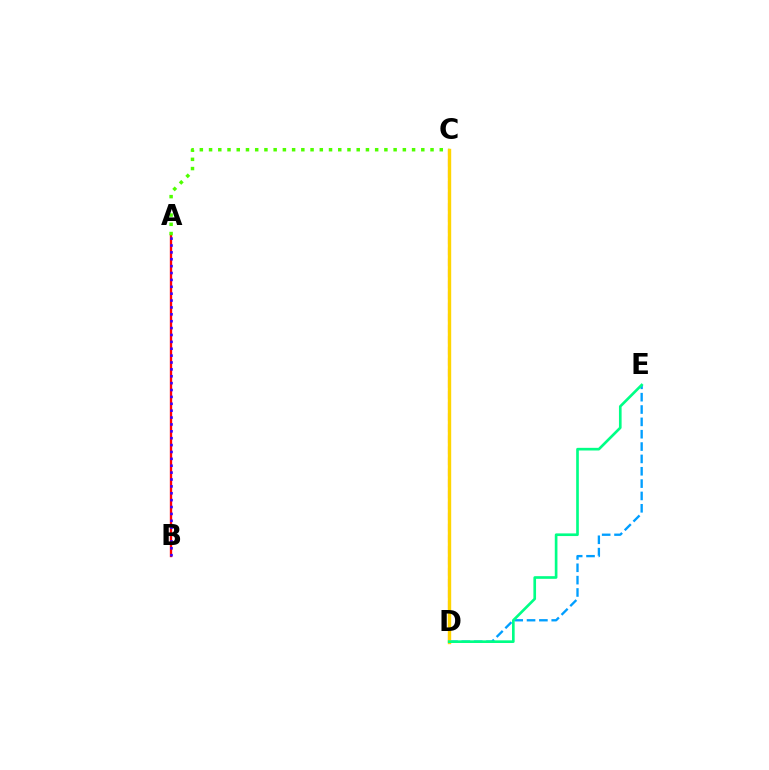{('C', 'D'): [{'color': '#ff00ed', 'line_style': 'dashed', 'thickness': 1.5}, {'color': '#ffd500', 'line_style': 'solid', 'thickness': 2.44}], ('A', 'B'): [{'color': '#ff0000', 'line_style': 'solid', 'thickness': 1.69}, {'color': '#3700ff', 'line_style': 'dotted', 'thickness': 1.87}], ('A', 'C'): [{'color': '#4fff00', 'line_style': 'dotted', 'thickness': 2.51}], ('D', 'E'): [{'color': '#009eff', 'line_style': 'dashed', 'thickness': 1.68}, {'color': '#00ff86', 'line_style': 'solid', 'thickness': 1.91}]}